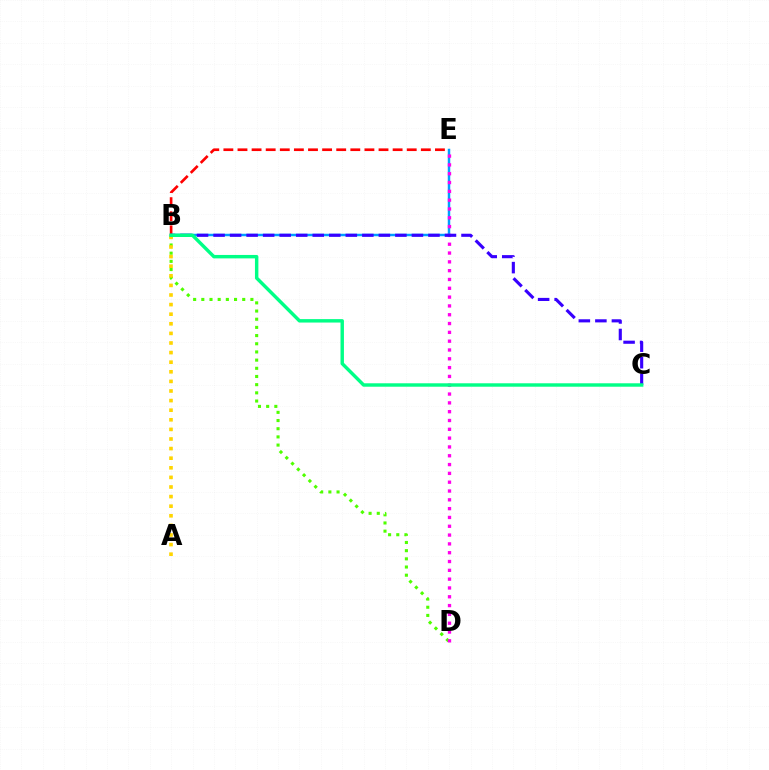{('B', 'E'): [{'color': '#ff0000', 'line_style': 'dashed', 'thickness': 1.92}, {'color': '#009eff', 'line_style': 'solid', 'thickness': 1.78}], ('B', 'D'): [{'color': '#4fff00', 'line_style': 'dotted', 'thickness': 2.22}], ('A', 'B'): [{'color': '#ffd500', 'line_style': 'dotted', 'thickness': 2.61}], ('D', 'E'): [{'color': '#ff00ed', 'line_style': 'dotted', 'thickness': 2.39}], ('B', 'C'): [{'color': '#3700ff', 'line_style': 'dashed', 'thickness': 2.25}, {'color': '#00ff86', 'line_style': 'solid', 'thickness': 2.47}]}